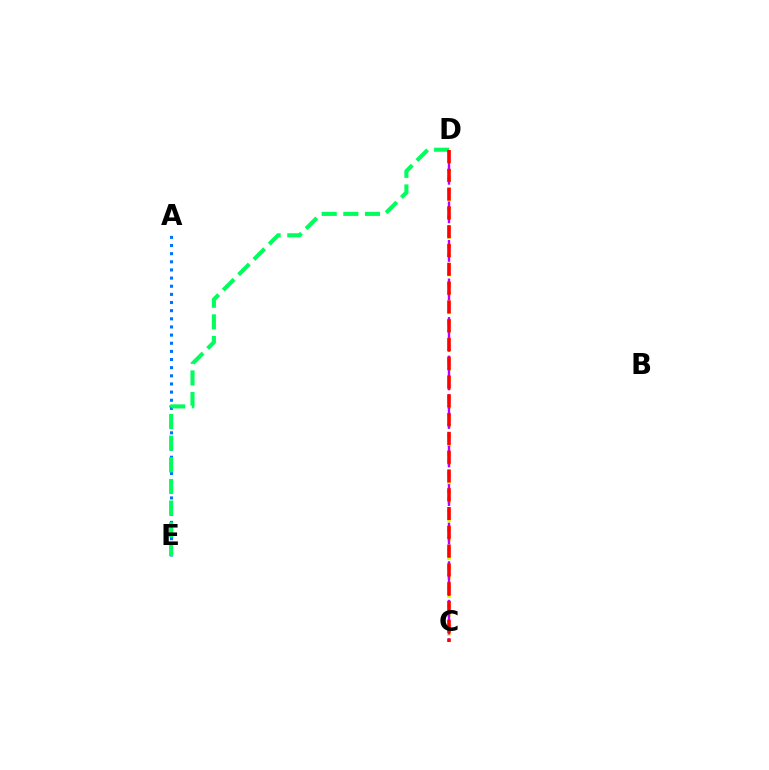{('C', 'D'): [{'color': '#d1ff00', 'line_style': 'dotted', 'thickness': 2.57}, {'color': '#b900ff', 'line_style': 'dashed', 'thickness': 1.75}, {'color': '#ff0000', 'line_style': 'dashed', 'thickness': 2.55}], ('A', 'E'): [{'color': '#0074ff', 'line_style': 'dotted', 'thickness': 2.21}], ('D', 'E'): [{'color': '#00ff5c', 'line_style': 'dashed', 'thickness': 2.94}]}